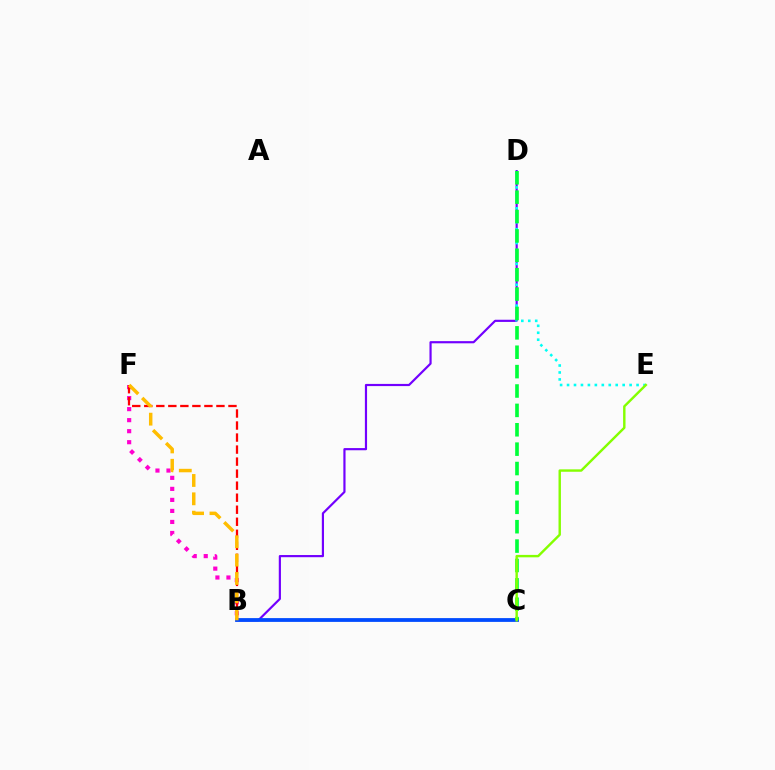{('B', 'D'): [{'color': '#7200ff', 'line_style': 'solid', 'thickness': 1.57}], ('D', 'E'): [{'color': '#00fff6', 'line_style': 'dotted', 'thickness': 1.89}], ('B', 'C'): [{'color': '#004bff', 'line_style': 'solid', 'thickness': 2.73}], ('B', 'F'): [{'color': '#ff00cf', 'line_style': 'dotted', 'thickness': 3.0}, {'color': '#ff0000', 'line_style': 'dashed', 'thickness': 1.63}, {'color': '#ffbd00', 'line_style': 'dashed', 'thickness': 2.49}], ('C', 'D'): [{'color': '#00ff39', 'line_style': 'dashed', 'thickness': 2.63}], ('C', 'E'): [{'color': '#84ff00', 'line_style': 'solid', 'thickness': 1.74}]}